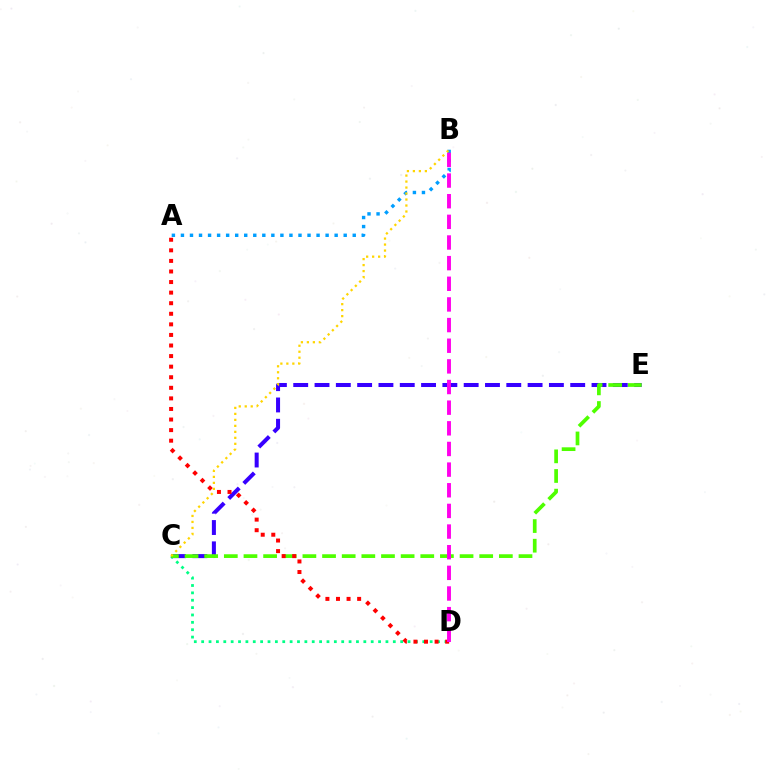{('A', 'B'): [{'color': '#009eff', 'line_style': 'dotted', 'thickness': 2.46}], ('C', 'D'): [{'color': '#00ff86', 'line_style': 'dotted', 'thickness': 2.0}], ('C', 'E'): [{'color': '#3700ff', 'line_style': 'dashed', 'thickness': 2.89}, {'color': '#4fff00', 'line_style': 'dashed', 'thickness': 2.67}], ('A', 'D'): [{'color': '#ff0000', 'line_style': 'dotted', 'thickness': 2.87}], ('B', 'D'): [{'color': '#ff00ed', 'line_style': 'dashed', 'thickness': 2.8}], ('B', 'C'): [{'color': '#ffd500', 'line_style': 'dotted', 'thickness': 1.63}]}